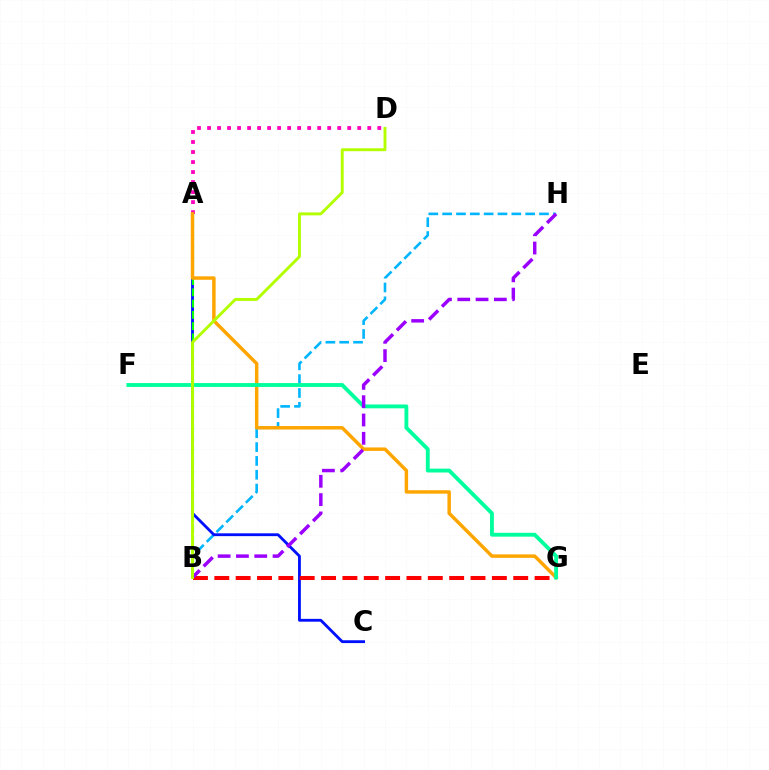{('B', 'H'): [{'color': '#00b5ff', 'line_style': 'dashed', 'thickness': 1.88}, {'color': '#9b00ff', 'line_style': 'dashed', 'thickness': 2.49}], ('A', 'C'): [{'color': '#0010ff', 'line_style': 'solid', 'thickness': 2.04}], ('A', 'B'): [{'color': '#08ff00', 'line_style': 'dashed', 'thickness': 1.53}], ('A', 'D'): [{'color': '#ff00bd', 'line_style': 'dotted', 'thickness': 2.72}], ('A', 'G'): [{'color': '#ffa500', 'line_style': 'solid', 'thickness': 2.49}], ('F', 'G'): [{'color': '#00ff9d', 'line_style': 'solid', 'thickness': 2.78}], ('B', 'G'): [{'color': '#ff0000', 'line_style': 'dashed', 'thickness': 2.9}], ('B', 'D'): [{'color': '#b3ff00', 'line_style': 'solid', 'thickness': 2.11}]}